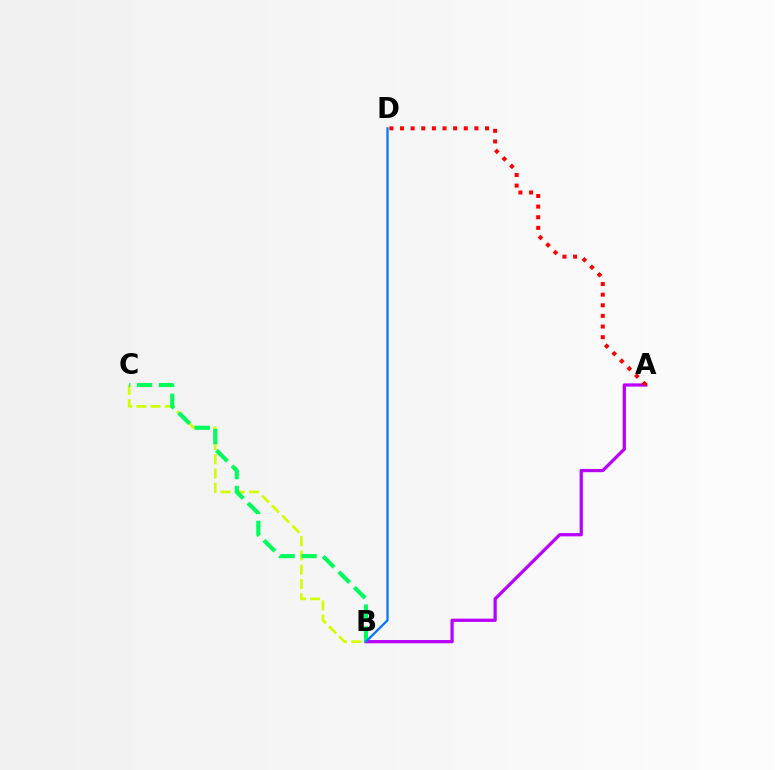{('A', 'B'): [{'color': '#b900ff', 'line_style': 'solid', 'thickness': 2.34}], ('B', 'C'): [{'color': '#d1ff00', 'line_style': 'dashed', 'thickness': 1.94}, {'color': '#00ff5c', 'line_style': 'dashed', 'thickness': 2.98}], ('B', 'D'): [{'color': '#0074ff', 'line_style': 'solid', 'thickness': 1.6}], ('A', 'D'): [{'color': '#ff0000', 'line_style': 'dotted', 'thickness': 2.89}]}